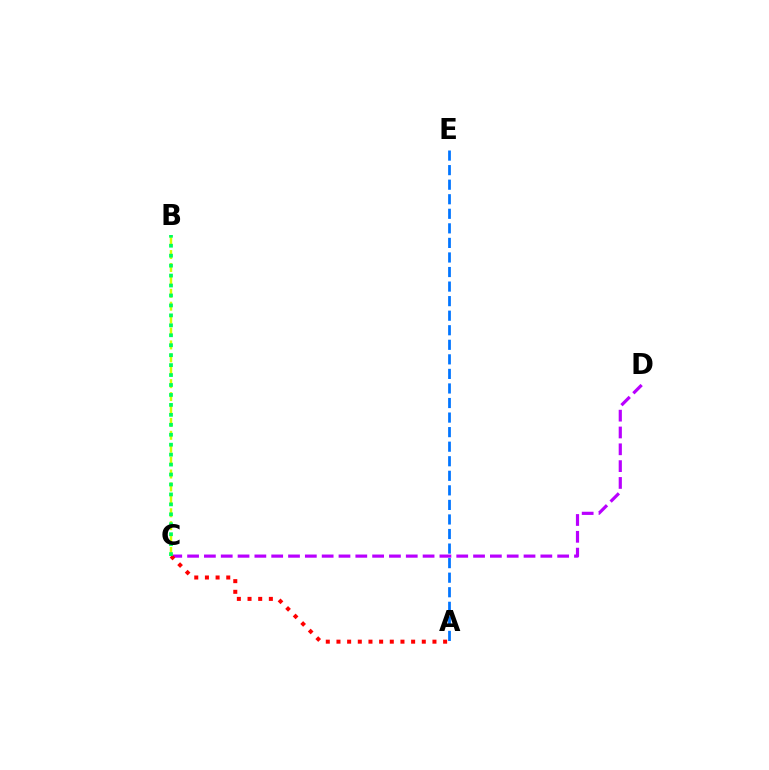{('C', 'D'): [{'color': '#b900ff', 'line_style': 'dashed', 'thickness': 2.29}], ('B', 'C'): [{'color': '#d1ff00', 'line_style': 'dashed', 'thickness': 1.75}, {'color': '#00ff5c', 'line_style': 'dotted', 'thickness': 2.7}], ('A', 'C'): [{'color': '#ff0000', 'line_style': 'dotted', 'thickness': 2.9}], ('A', 'E'): [{'color': '#0074ff', 'line_style': 'dashed', 'thickness': 1.98}]}